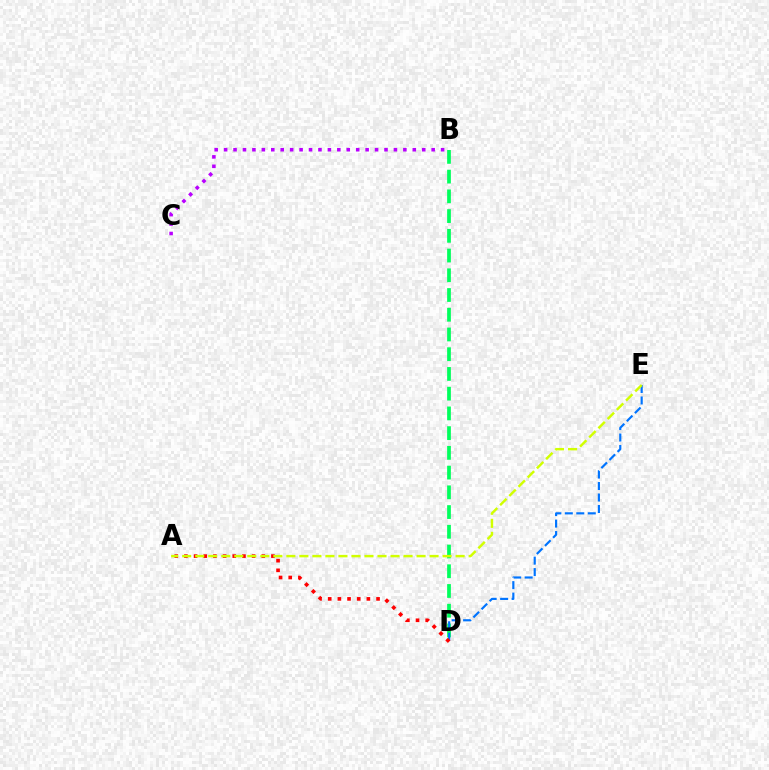{('B', 'D'): [{'color': '#00ff5c', 'line_style': 'dashed', 'thickness': 2.68}], ('D', 'E'): [{'color': '#0074ff', 'line_style': 'dashed', 'thickness': 1.56}], ('B', 'C'): [{'color': '#b900ff', 'line_style': 'dotted', 'thickness': 2.56}], ('A', 'D'): [{'color': '#ff0000', 'line_style': 'dotted', 'thickness': 2.63}], ('A', 'E'): [{'color': '#d1ff00', 'line_style': 'dashed', 'thickness': 1.77}]}